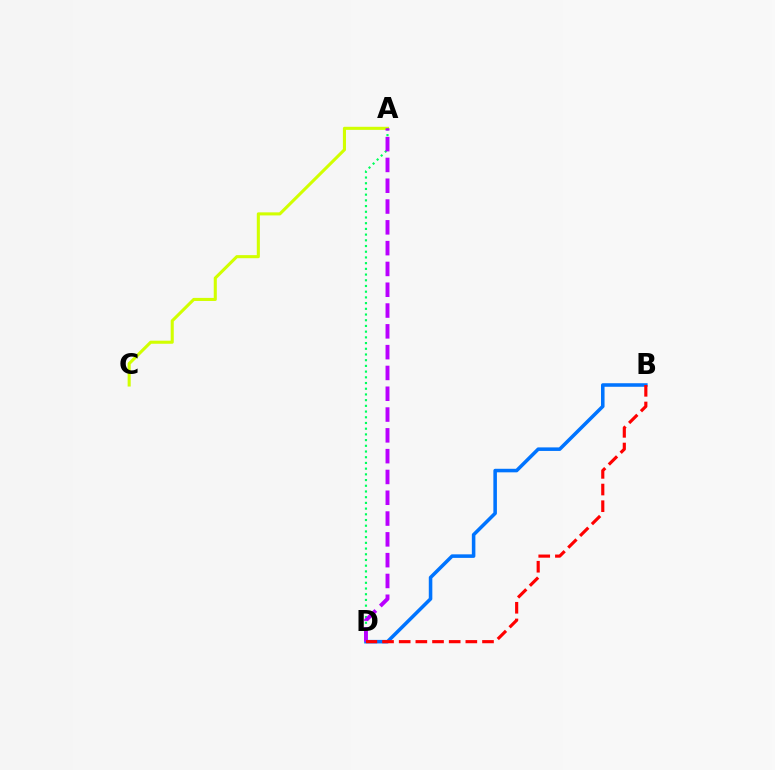{('A', 'C'): [{'color': '#d1ff00', 'line_style': 'solid', 'thickness': 2.21}], ('A', 'D'): [{'color': '#00ff5c', 'line_style': 'dotted', 'thickness': 1.55}, {'color': '#b900ff', 'line_style': 'dashed', 'thickness': 2.83}], ('B', 'D'): [{'color': '#0074ff', 'line_style': 'solid', 'thickness': 2.55}, {'color': '#ff0000', 'line_style': 'dashed', 'thickness': 2.26}]}